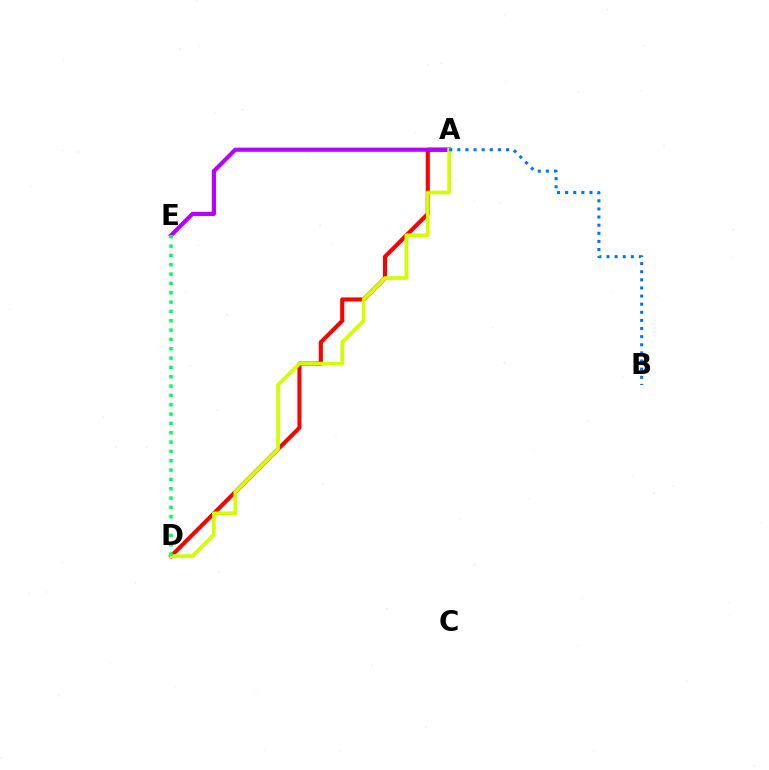{('A', 'D'): [{'color': '#ff0000', 'line_style': 'solid', 'thickness': 2.94}, {'color': '#d1ff00', 'line_style': 'solid', 'thickness': 2.68}], ('A', 'E'): [{'color': '#b900ff', 'line_style': 'solid', 'thickness': 2.99}], ('A', 'B'): [{'color': '#0074ff', 'line_style': 'dotted', 'thickness': 2.21}], ('D', 'E'): [{'color': '#00ff5c', 'line_style': 'dotted', 'thickness': 2.54}]}